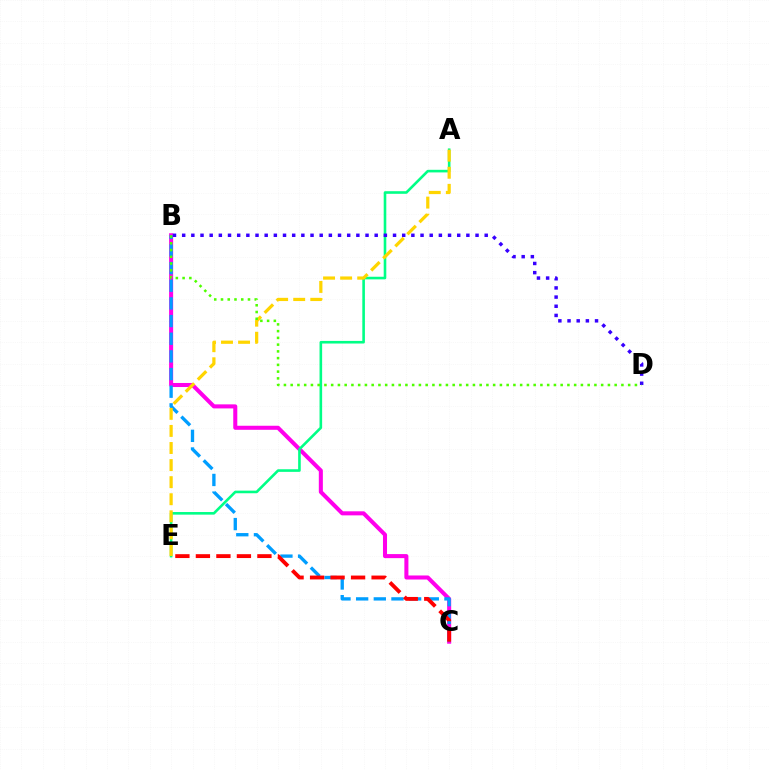{('B', 'C'): [{'color': '#ff00ed', 'line_style': 'solid', 'thickness': 2.92}, {'color': '#009eff', 'line_style': 'dashed', 'thickness': 2.4}], ('A', 'E'): [{'color': '#00ff86', 'line_style': 'solid', 'thickness': 1.88}, {'color': '#ffd500', 'line_style': 'dashed', 'thickness': 2.32}], ('C', 'E'): [{'color': '#ff0000', 'line_style': 'dashed', 'thickness': 2.79}], ('B', 'D'): [{'color': '#3700ff', 'line_style': 'dotted', 'thickness': 2.49}, {'color': '#4fff00', 'line_style': 'dotted', 'thickness': 1.83}]}